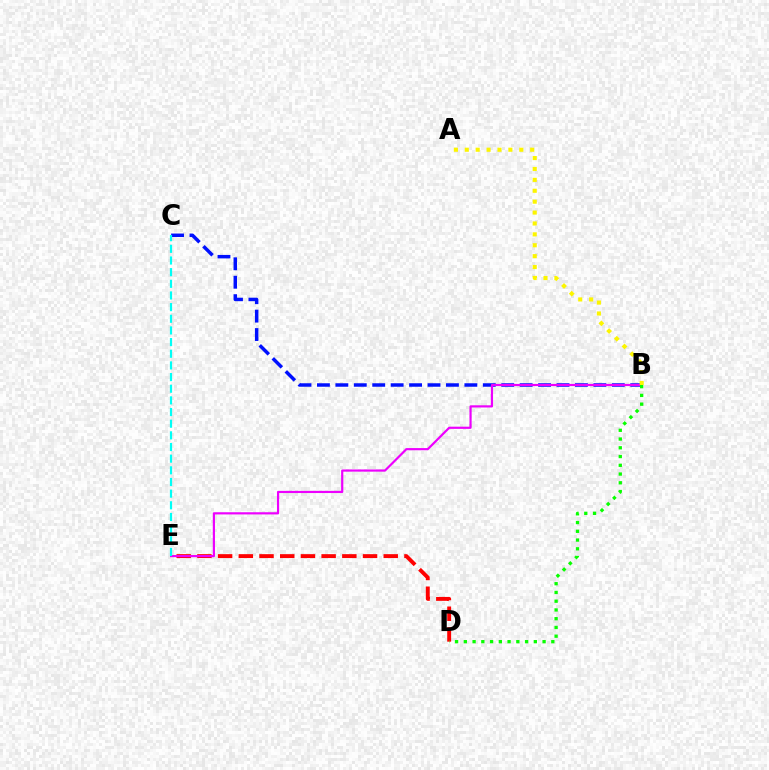{('D', 'E'): [{'color': '#ff0000', 'line_style': 'dashed', 'thickness': 2.81}], ('B', 'C'): [{'color': '#0010ff', 'line_style': 'dashed', 'thickness': 2.5}], ('B', 'E'): [{'color': '#ee00ff', 'line_style': 'solid', 'thickness': 1.57}], ('B', 'D'): [{'color': '#08ff00', 'line_style': 'dotted', 'thickness': 2.38}], ('A', 'B'): [{'color': '#fcf500', 'line_style': 'dotted', 'thickness': 2.96}], ('C', 'E'): [{'color': '#00fff6', 'line_style': 'dashed', 'thickness': 1.58}]}